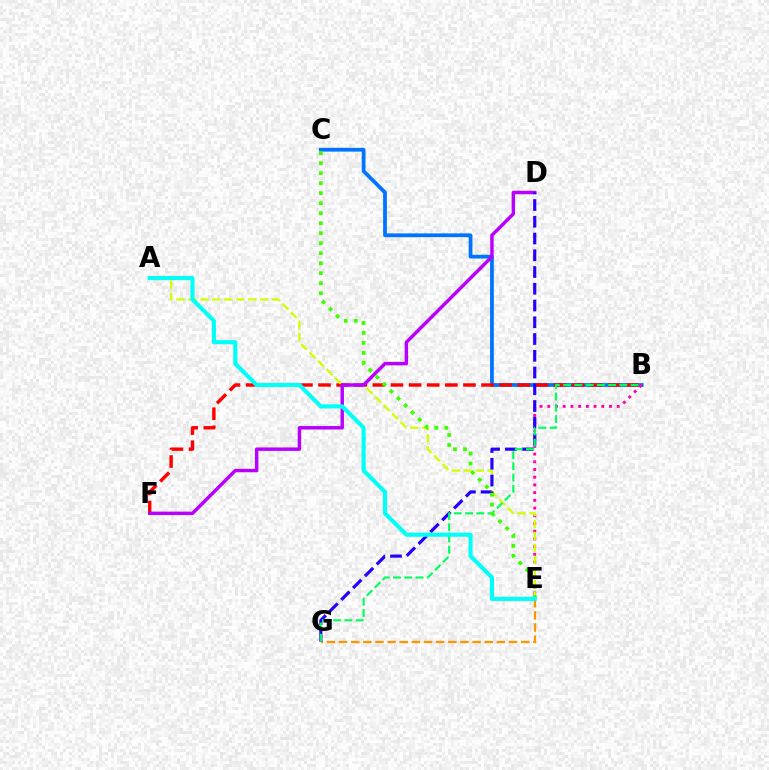{('B', 'C'): [{'color': '#0074ff', 'line_style': 'solid', 'thickness': 2.72}], ('B', 'E'): [{'color': '#ff00ac', 'line_style': 'dotted', 'thickness': 2.1}], ('B', 'F'): [{'color': '#ff0000', 'line_style': 'dashed', 'thickness': 2.46}], ('A', 'E'): [{'color': '#d1ff00', 'line_style': 'dashed', 'thickness': 1.63}, {'color': '#00fff6', 'line_style': 'solid', 'thickness': 2.96}], ('E', 'G'): [{'color': '#ff9400', 'line_style': 'dashed', 'thickness': 1.65}], ('D', 'F'): [{'color': '#b900ff', 'line_style': 'solid', 'thickness': 2.48}], ('D', 'G'): [{'color': '#2500ff', 'line_style': 'dashed', 'thickness': 2.28}], ('B', 'G'): [{'color': '#00ff5c', 'line_style': 'dashed', 'thickness': 1.53}], ('C', 'E'): [{'color': '#3dff00', 'line_style': 'dotted', 'thickness': 2.72}]}